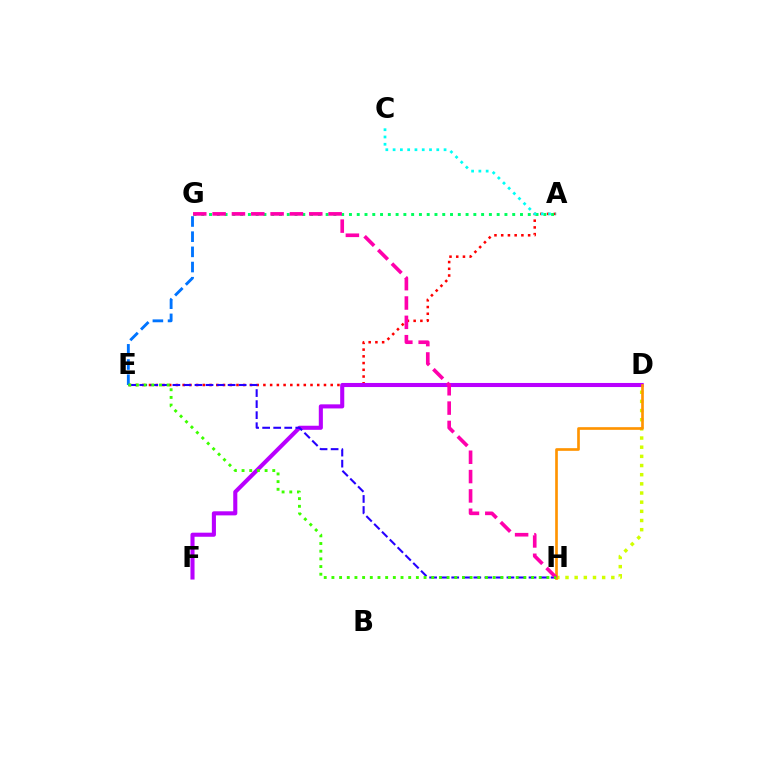{('D', 'H'): [{'color': '#d1ff00', 'line_style': 'dotted', 'thickness': 2.49}, {'color': '#ff9400', 'line_style': 'solid', 'thickness': 1.92}], ('A', 'E'): [{'color': '#ff0000', 'line_style': 'dotted', 'thickness': 1.83}], ('D', 'F'): [{'color': '#b900ff', 'line_style': 'solid', 'thickness': 2.94}], ('E', 'H'): [{'color': '#2500ff', 'line_style': 'dashed', 'thickness': 1.5}, {'color': '#3dff00', 'line_style': 'dotted', 'thickness': 2.09}], ('E', 'G'): [{'color': '#0074ff', 'line_style': 'dashed', 'thickness': 2.06}], ('A', 'G'): [{'color': '#00ff5c', 'line_style': 'dotted', 'thickness': 2.11}], ('G', 'H'): [{'color': '#ff00ac', 'line_style': 'dashed', 'thickness': 2.63}], ('A', 'C'): [{'color': '#00fff6', 'line_style': 'dotted', 'thickness': 1.98}]}